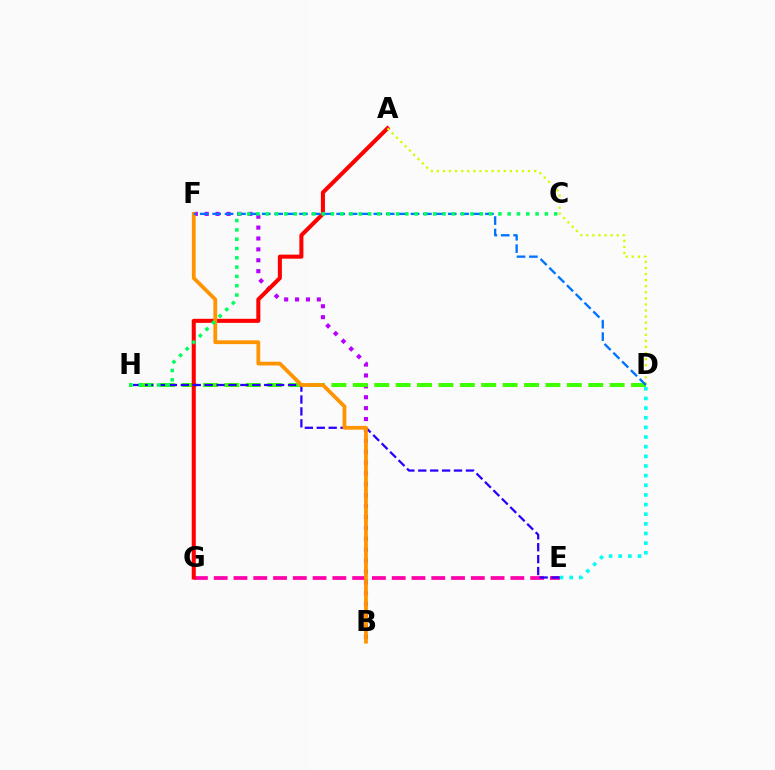{('E', 'G'): [{'color': '#ff00ac', 'line_style': 'dashed', 'thickness': 2.69}], ('B', 'F'): [{'color': '#b900ff', 'line_style': 'dotted', 'thickness': 2.96}, {'color': '#ff9400', 'line_style': 'solid', 'thickness': 2.72}], ('D', 'H'): [{'color': '#3dff00', 'line_style': 'dashed', 'thickness': 2.91}], ('A', 'G'): [{'color': '#ff0000', 'line_style': 'solid', 'thickness': 2.92}], ('A', 'D'): [{'color': '#d1ff00', 'line_style': 'dotted', 'thickness': 1.65}], ('E', 'H'): [{'color': '#2500ff', 'line_style': 'dashed', 'thickness': 1.62}], ('D', 'F'): [{'color': '#0074ff', 'line_style': 'dashed', 'thickness': 1.68}], ('C', 'H'): [{'color': '#00ff5c', 'line_style': 'dotted', 'thickness': 2.53}], ('D', 'E'): [{'color': '#00fff6', 'line_style': 'dotted', 'thickness': 2.62}]}